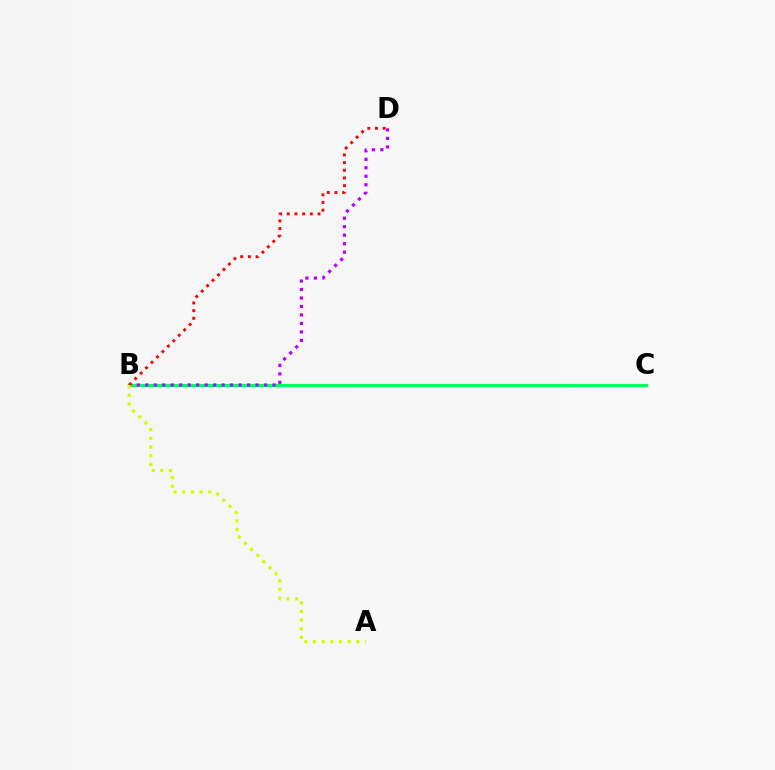{('B', 'C'): [{'color': '#0074ff', 'line_style': 'dotted', 'thickness': 1.82}, {'color': '#00ff5c', 'line_style': 'solid', 'thickness': 2.33}], ('B', 'D'): [{'color': '#b900ff', 'line_style': 'dotted', 'thickness': 2.3}, {'color': '#ff0000', 'line_style': 'dotted', 'thickness': 2.09}], ('A', 'B'): [{'color': '#d1ff00', 'line_style': 'dotted', 'thickness': 2.36}]}